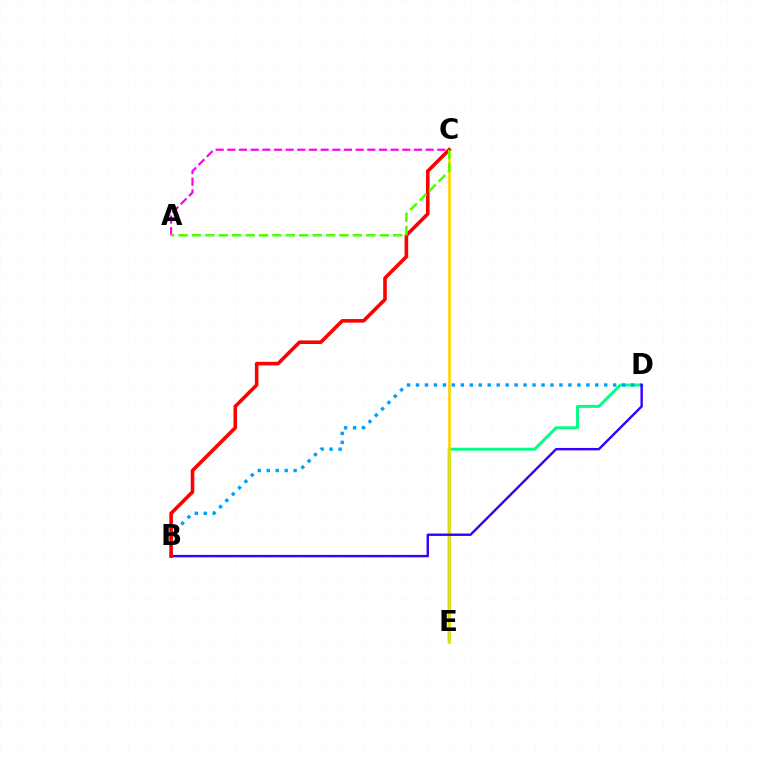{('D', 'E'): [{'color': '#00ff86', 'line_style': 'solid', 'thickness': 2.13}], ('C', 'E'): [{'color': '#ffd500', 'line_style': 'solid', 'thickness': 1.91}], ('B', 'D'): [{'color': '#009eff', 'line_style': 'dotted', 'thickness': 2.44}, {'color': '#3700ff', 'line_style': 'solid', 'thickness': 1.74}], ('A', 'C'): [{'color': '#ff00ed', 'line_style': 'dashed', 'thickness': 1.58}, {'color': '#4fff00', 'line_style': 'dashed', 'thickness': 1.82}], ('B', 'C'): [{'color': '#ff0000', 'line_style': 'solid', 'thickness': 2.59}]}